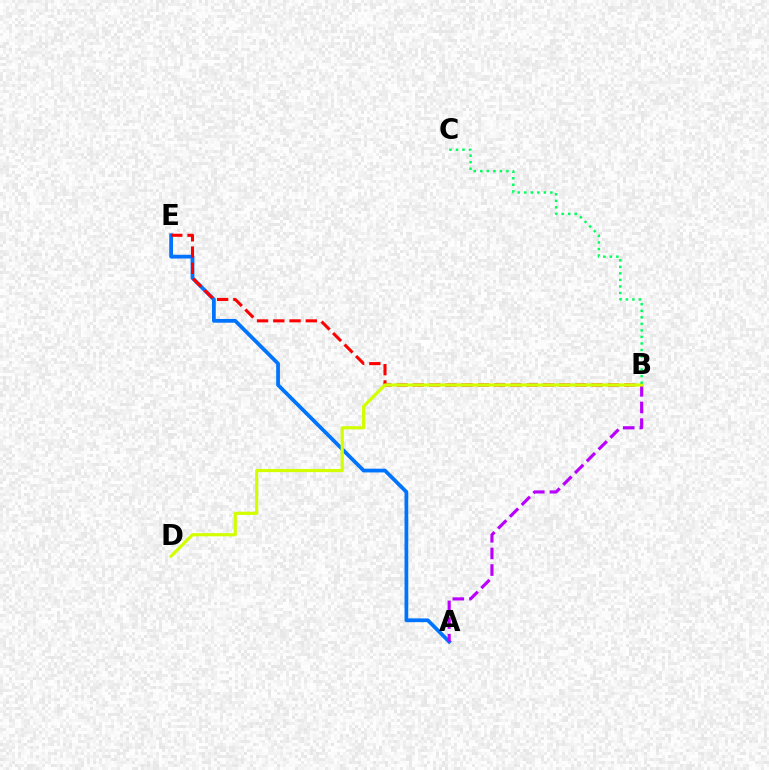{('A', 'E'): [{'color': '#0074ff', 'line_style': 'solid', 'thickness': 2.7}], ('A', 'B'): [{'color': '#b900ff', 'line_style': 'dashed', 'thickness': 2.26}], ('B', 'E'): [{'color': '#ff0000', 'line_style': 'dashed', 'thickness': 2.21}], ('B', 'D'): [{'color': '#d1ff00', 'line_style': 'solid', 'thickness': 2.29}], ('B', 'C'): [{'color': '#00ff5c', 'line_style': 'dotted', 'thickness': 1.78}]}